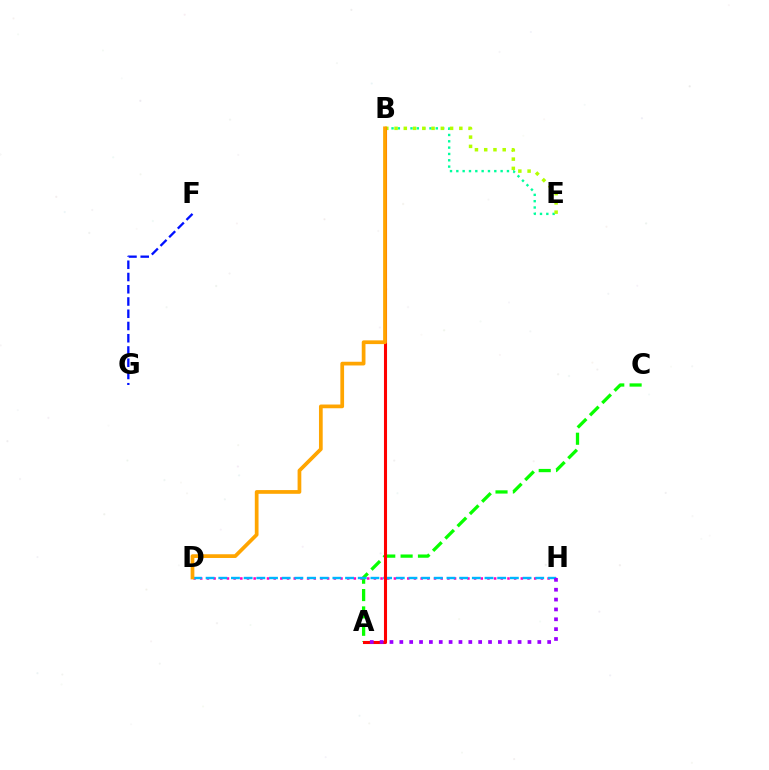{('B', 'E'): [{'color': '#00ff9d', 'line_style': 'dotted', 'thickness': 1.72}, {'color': '#b3ff00', 'line_style': 'dotted', 'thickness': 2.51}], ('A', 'C'): [{'color': '#08ff00', 'line_style': 'dashed', 'thickness': 2.36}], ('D', 'H'): [{'color': '#ff00bd', 'line_style': 'dotted', 'thickness': 1.81}, {'color': '#00b5ff', 'line_style': 'dashed', 'thickness': 1.72}], ('A', 'B'): [{'color': '#ff0000', 'line_style': 'solid', 'thickness': 2.21}], ('A', 'H'): [{'color': '#9b00ff', 'line_style': 'dotted', 'thickness': 2.68}], ('F', 'G'): [{'color': '#0010ff', 'line_style': 'dashed', 'thickness': 1.66}], ('B', 'D'): [{'color': '#ffa500', 'line_style': 'solid', 'thickness': 2.68}]}